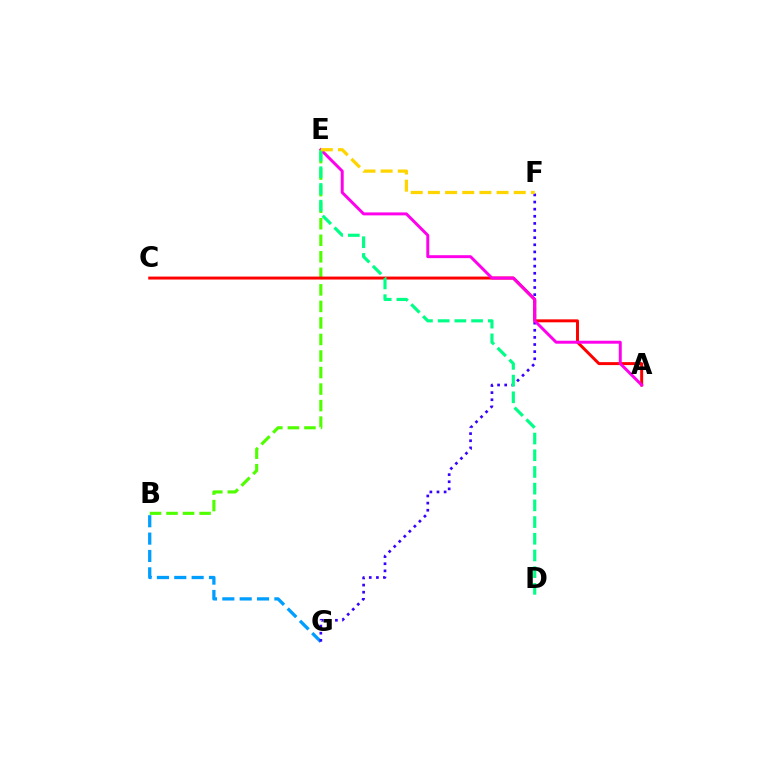{('B', 'E'): [{'color': '#4fff00', 'line_style': 'dashed', 'thickness': 2.25}], ('B', 'G'): [{'color': '#009eff', 'line_style': 'dashed', 'thickness': 2.36}], ('F', 'G'): [{'color': '#3700ff', 'line_style': 'dotted', 'thickness': 1.94}], ('A', 'C'): [{'color': '#ff0000', 'line_style': 'solid', 'thickness': 2.13}], ('A', 'E'): [{'color': '#ff00ed', 'line_style': 'solid', 'thickness': 2.13}], ('D', 'E'): [{'color': '#00ff86', 'line_style': 'dashed', 'thickness': 2.27}], ('E', 'F'): [{'color': '#ffd500', 'line_style': 'dashed', 'thickness': 2.33}]}